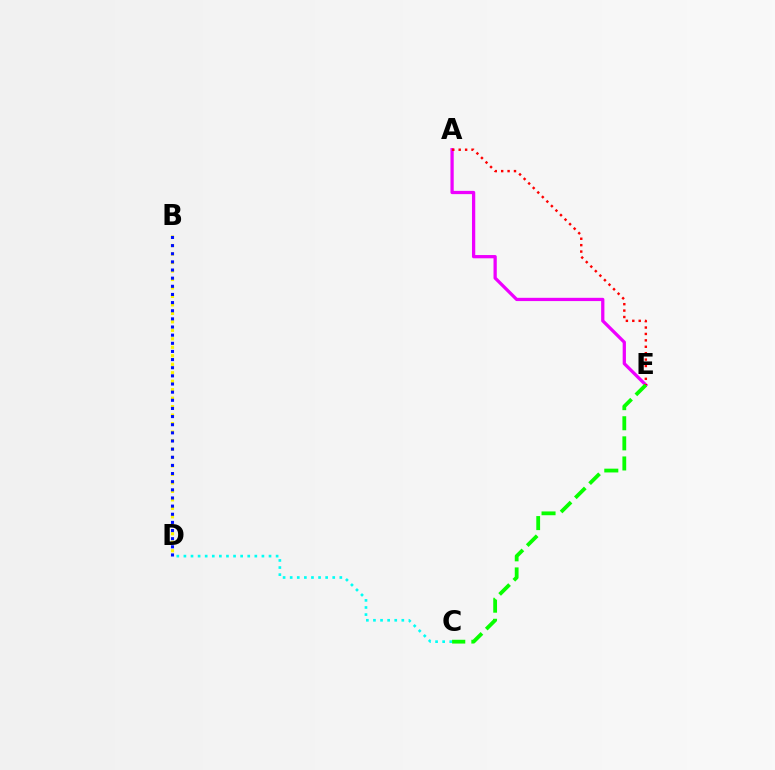{('C', 'D'): [{'color': '#00fff6', 'line_style': 'dotted', 'thickness': 1.93}], ('B', 'D'): [{'color': '#fcf500', 'line_style': 'dotted', 'thickness': 2.3}, {'color': '#0010ff', 'line_style': 'dotted', 'thickness': 2.21}], ('A', 'E'): [{'color': '#ee00ff', 'line_style': 'solid', 'thickness': 2.35}, {'color': '#ff0000', 'line_style': 'dotted', 'thickness': 1.74}], ('C', 'E'): [{'color': '#08ff00', 'line_style': 'dashed', 'thickness': 2.73}]}